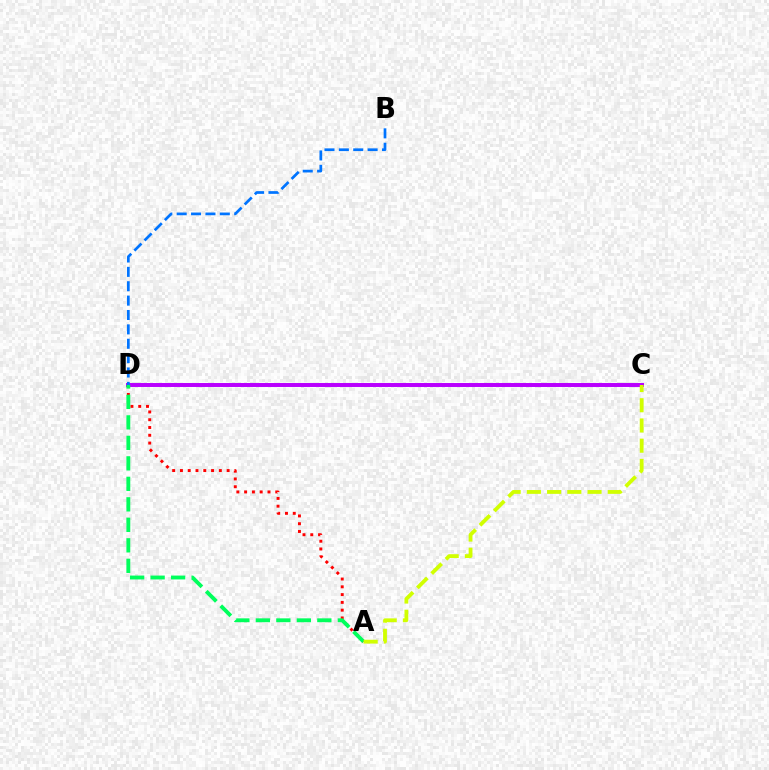{('C', 'D'): [{'color': '#b900ff', 'line_style': 'solid', 'thickness': 2.85}], ('B', 'D'): [{'color': '#0074ff', 'line_style': 'dashed', 'thickness': 1.95}], ('A', 'D'): [{'color': '#ff0000', 'line_style': 'dotted', 'thickness': 2.11}, {'color': '#00ff5c', 'line_style': 'dashed', 'thickness': 2.78}], ('A', 'C'): [{'color': '#d1ff00', 'line_style': 'dashed', 'thickness': 2.75}]}